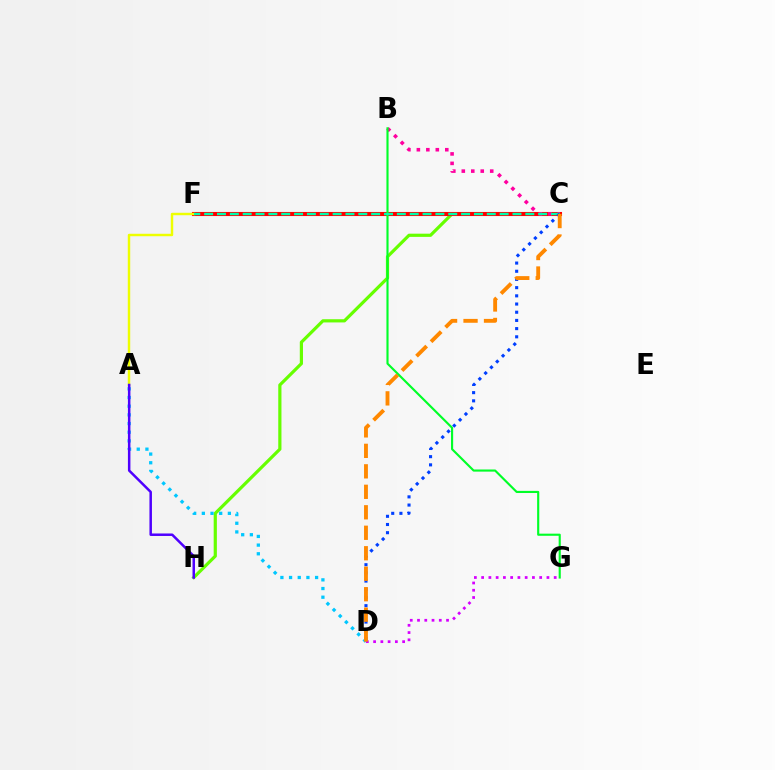{('C', 'H'): [{'color': '#66ff00', 'line_style': 'solid', 'thickness': 2.3}], ('A', 'D'): [{'color': '#00c7ff', 'line_style': 'dotted', 'thickness': 2.36}], ('C', 'F'): [{'color': '#ff0000', 'line_style': 'solid', 'thickness': 2.94}, {'color': '#00ffaf', 'line_style': 'dashed', 'thickness': 1.75}], ('B', 'C'): [{'color': '#ff00a0', 'line_style': 'dotted', 'thickness': 2.57}], ('A', 'F'): [{'color': '#eeff00', 'line_style': 'solid', 'thickness': 1.75}], ('A', 'H'): [{'color': '#4f00ff', 'line_style': 'solid', 'thickness': 1.8}], ('B', 'G'): [{'color': '#00ff27', 'line_style': 'solid', 'thickness': 1.54}], ('C', 'D'): [{'color': '#003fff', 'line_style': 'dotted', 'thickness': 2.23}, {'color': '#ff8800', 'line_style': 'dashed', 'thickness': 2.78}], ('D', 'G'): [{'color': '#d600ff', 'line_style': 'dotted', 'thickness': 1.97}]}